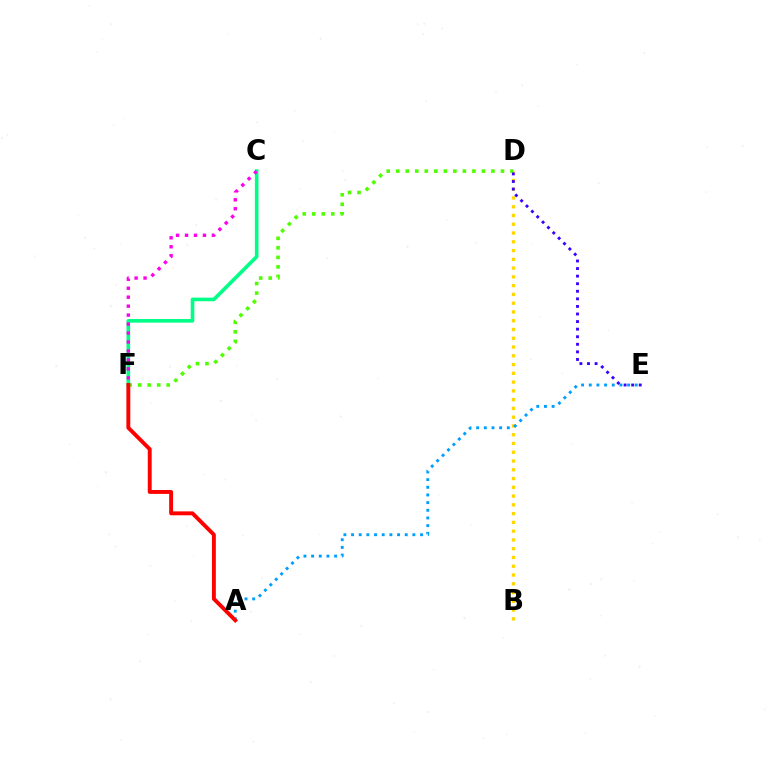{('B', 'D'): [{'color': '#ffd500', 'line_style': 'dotted', 'thickness': 2.38}], ('A', 'E'): [{'color': '#009eff', 'line_style': 'dotted', 'thickness': 2.08}], ('D', 'F'): [{'color': '#4fff00', 'line_style': 'dotted', 'thickness': 2.59}], ('D', 'E'): [{'color': '#3700ff', 'line_style': 'dotted', 'thickness': 2.06}], ('C', 'F'): [{'color': '#00ff86', 'line_style': 'solid', 'thickness': 2.6}, {'color': '#ff00ed', 'line_style': 'dotted', 'thickness': 2.44}], ('A', 'F'): [{'color': '#ff0000', 'line_style': 'solid', 'thickness': 2.81}]}